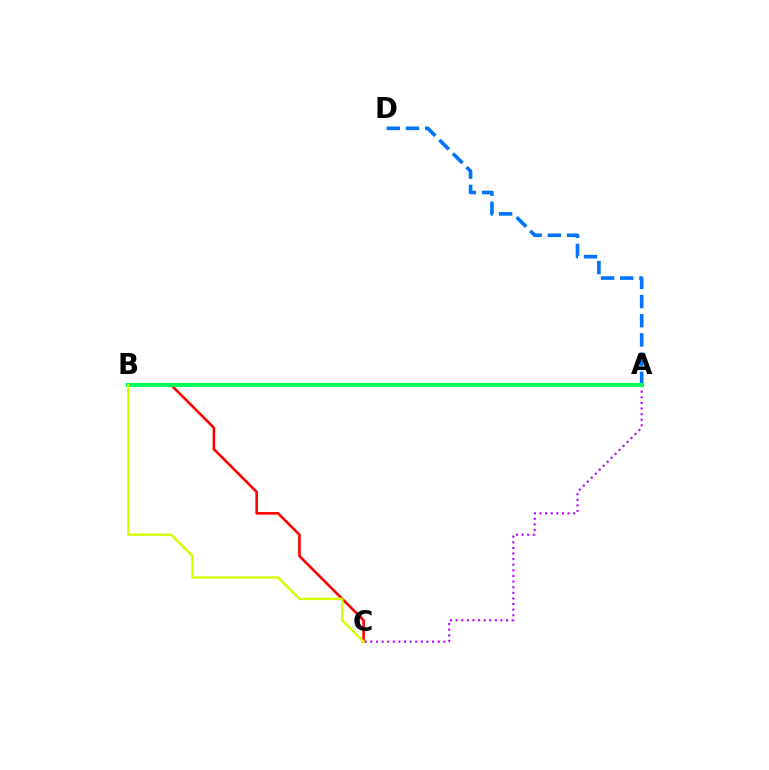{('A', 'C'): [{'color': '#b900ff', 'line_style': 'dotted', 'thickness': 1.53}], ('A', 'D'): [{'color': '#0074ff', 'line_style': 'dashed', 'thickness': 2.61}], ('B', 'C'): [{'color': '#ff0000', 'line_style': 'solid', 'thickness': 1.87}, {'color': '#d1ff00', 'line_style': 'solid', 'thickness': 1.72}], ('A', 'B'): [{'color': '#00ff5c', 'line_style': 'solid', 'thickness': 2.94}]}